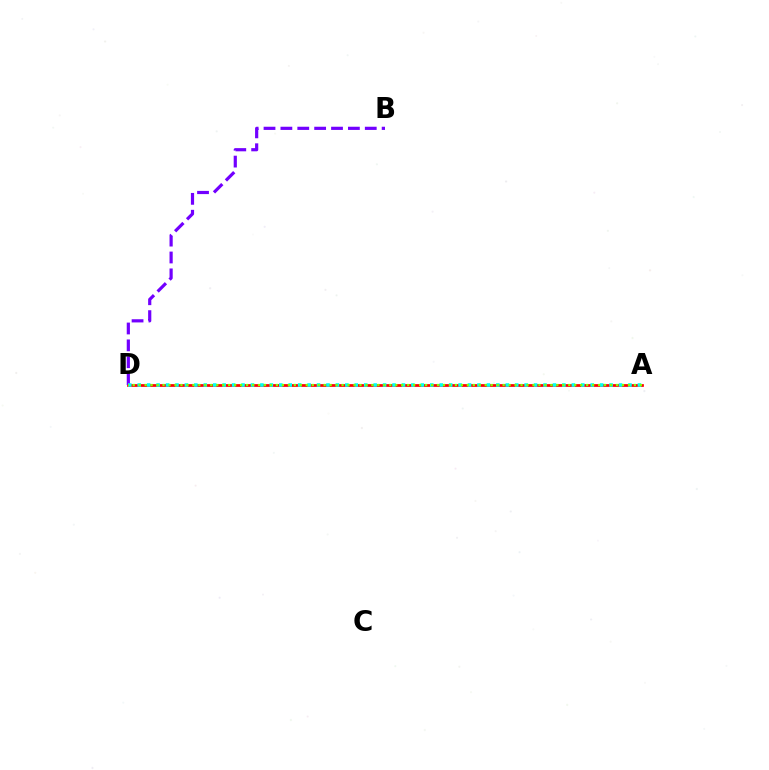{('A', 'D'): [{'color': '#ff0000', 'line_style': 'solid', 'thickness': 1.96}, {'color': '#00fff6', 'line_style': 'dotted', 'thickness': 2.56}, {'color': '#84ff00', 'line_style': 'dotted', 'thickness': 1.62}], ('B', 'D'): [{'color': '#7200ff', 'line_style': 'dashed', 'thickness': 2.29}]}